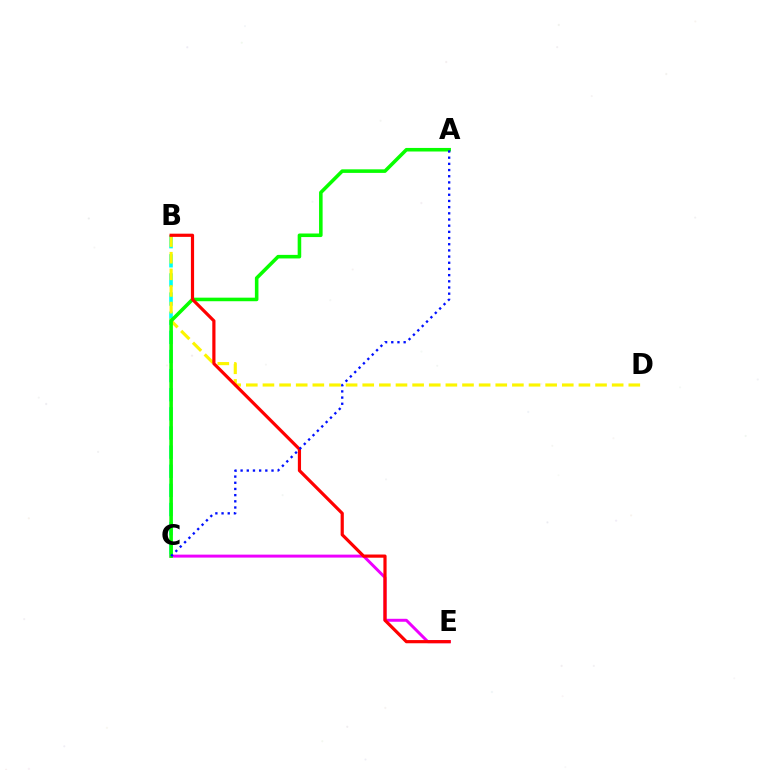{('C', 'E'): [{'color': '#ee00ff', 'line_style': 'solid', 'thickness': 2.13}], ('B', 'C'): [{'color': '#00fff6', 'line_style': 'dashed', 'thickness': 2.6}], ('B', 'D'): [{'color': '#fcf500', 'line_style': 'dashed', 'thickness': 2.26}], ('A', 'C'): [{'color': '#08ff00', 'line_style': 'solid', 'thickness': 2.57}, {'color': '#0010ff', 'line_style': 'dotted', 'thickness': 1.68}], ('B', 'E'): [{'color': '#ff0000', 'line_style': 'solid', 'thickness': 2.3}]}